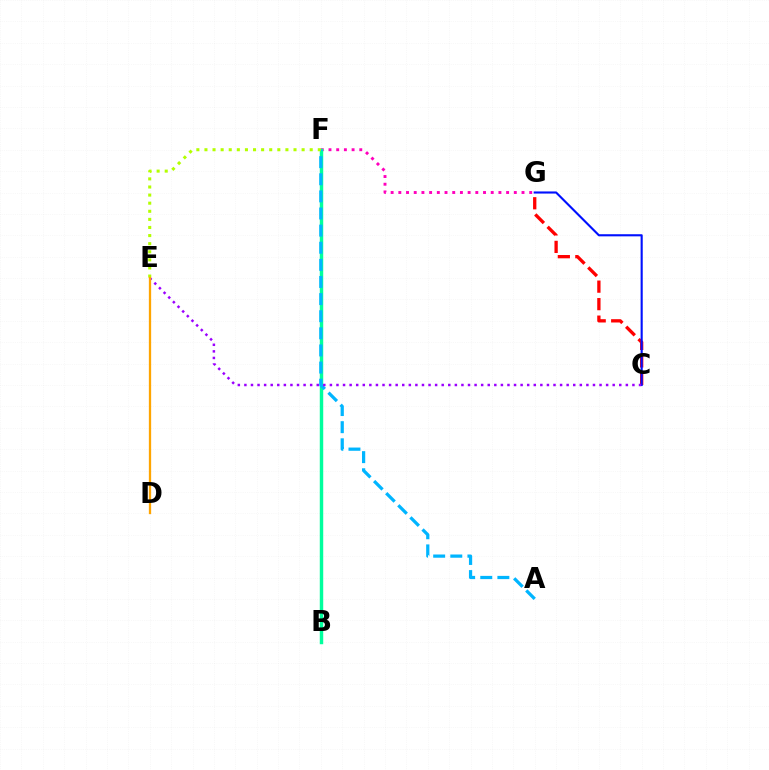{('C', 'G'): [{'color': '#ff0000', 'line_style': 'dashed', 'thickness': 2.38}, {'color': '#0010ff', 'line_style': 'solid', 'thickness': 1.52}], ('B', 'F'): [{'color': '#08ff00', 'line_style': 'dashed', 'thickness': 1.83}, {'color': '#00ff9d', 'line_style': 'solid', 'thickness': 2.48}], ('F', 'G'): [{'color': '#ff00bd', 'line_style': 'dotted', 'thickness': 2.09}], ('A', 'F'): [{'color': '#00b5ff', 'line_style': 'dashed', 'thickness': 2.33}], ('E', 'F'): [{'color': '#b3ff00', 'line_style': 'dotted', 'thickness': 2.2}], ('C', 'E'): [{'color': '#9b00ff', 'line_style': 'dotted', 'thickness': 1.79}], ('D', 'E'): [{'color': '#ffa500', 'line_style': 'solid', 'thickness': 1.65}]}